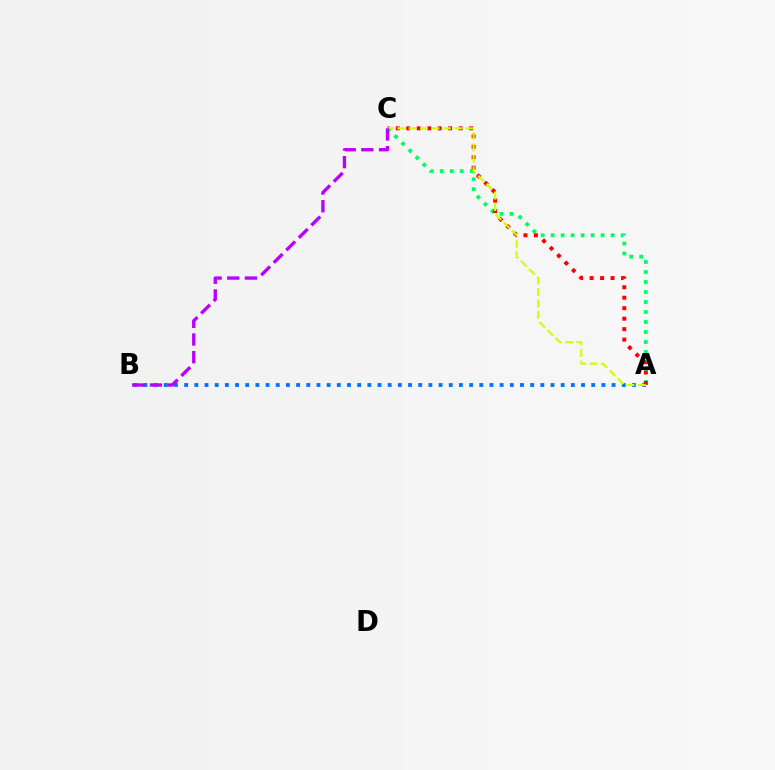{('A', 'C'): [{'color': '#00ff5c', 'line_style': 'dotted', 'thickness': 2.72}, {'color': '#ff0000', 'line_style': 'dotted', 'thickness': 2.85}, {'color': '#d1ff00', 'line_style': 'dashed', 'thickness': 1.55}], ('A', 'B'): [{'color': '#0074ff', 'line_style': 'dotted', 'thickness': 2.76}], ('B', 'C'): [{'color': '#b900ff', 'line_style': 'dashed', 'thickness': 2.4}]}